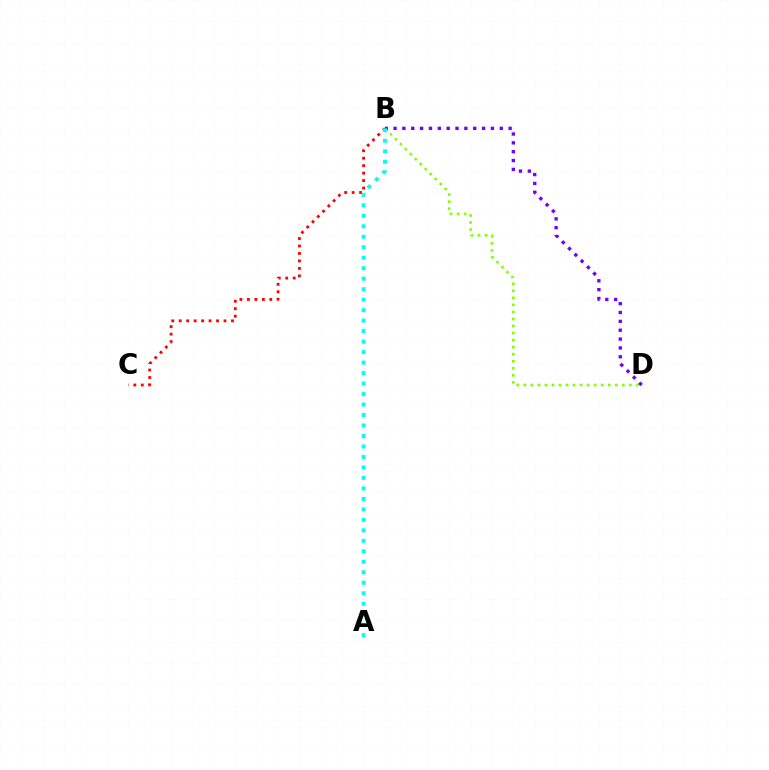{('B', 'D'): [{'color': '#84ff00', 'line_style': 'dotted', 'thickness': 1.91}, {'color': '#7200ff', 'line_style': 'dotted', 'thickness': 2.41}], ('B', 'C'): [{'color': '#ff0000', 'line_style': 'dotted', 'thickness': 2.03}], ('A', 'B'): [{'color': '#00fff6', 'line_style': 'dotted', 'thickness': 2.85}]}